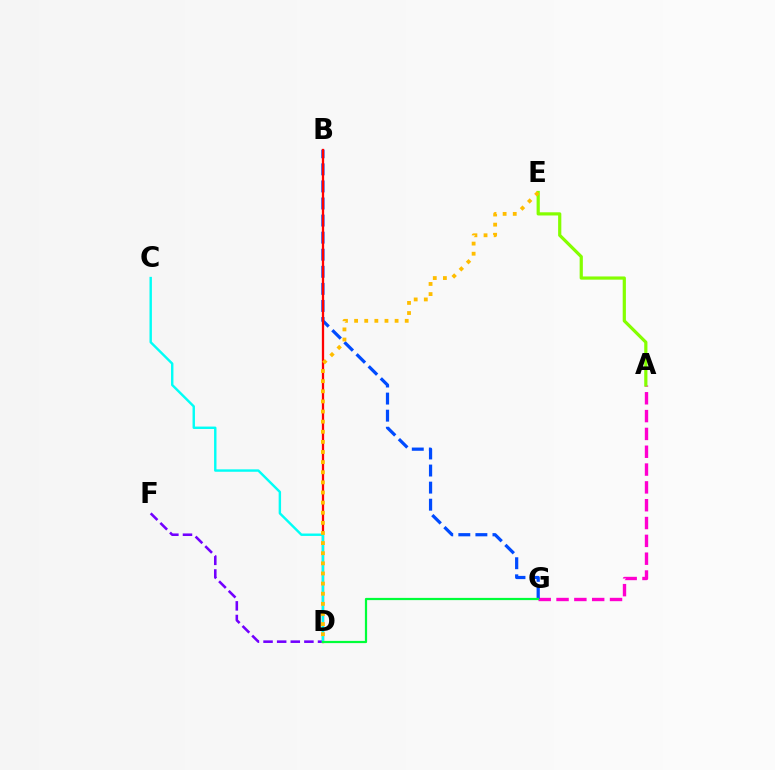{('A', 'G'): [{'color': '#ff00cf', 'line_style': 'dashed', 'thickness': 2.42}], ('D', 'F'): [{'color': '#7200ff', 'line_style': 'dashed', 'thickness': 1.85}], ('B', 'G'): [{'color': '#004bff', 'line_style': 'dashed', 'thickness': 2.32}], ('B', 'D'): [{'color': '#ff0000', 'line_style': 'solid', 'thickness': 1.65}], ('C', 'D'): [{'color': '#00fff6', 'line_style': 'solid', 'thickness': 1.74}], ('D', 'G'): [{'color': '#00ff39', 'line_style': 'solid', 'thickness': 1.6}], ('A', 'E'): [{'color': '#84ff00', 'line_style': 'solid', 'thickness': 2.31}], ('D', 'E'): [{'color': '#ffbd00', 'line_style': 'dotted', 'thickness': 2.75}]}